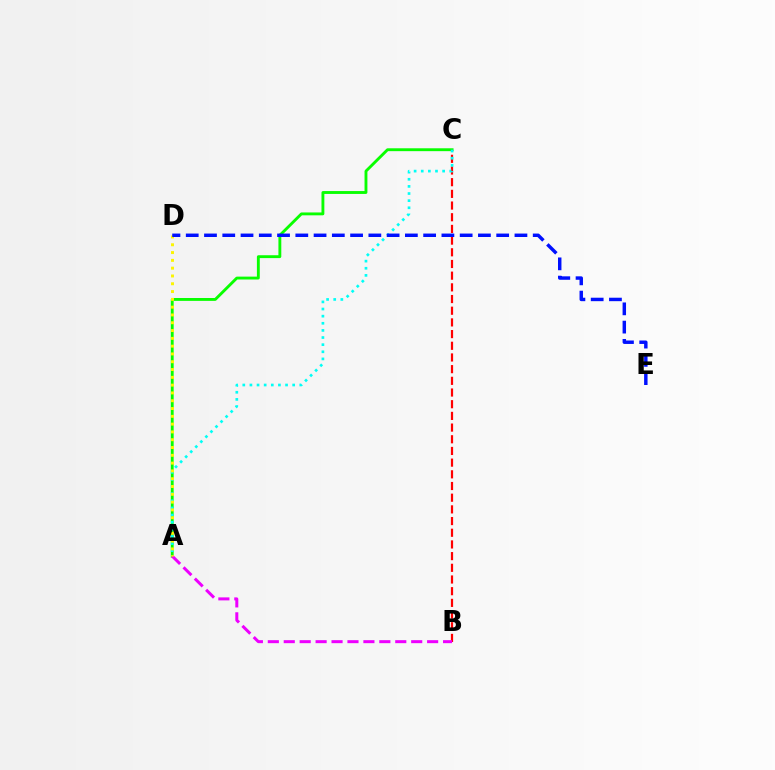{('A', 'C'): [{'color': '#08ff00', 'line_style': 'solid', 'thickness': 2.07}, {'color': '#00fff6', 'line_style': 'dotted', 'thickness': 1.94}], ('B', 'C'): [{'color': '#ff0000', 'line_style': 'dashed', 'thickness': 1.59}], ('A', 'B'): [{'color': '#ee00ff', 'line_style': 'dashed', 'thickness': 2.16}], ('A', 'D'): [{'color': '#fcf500', 'line_style': 'dotted', 'thickness': 2.12}], ('D', 'E'): [{'color': '#0010ff', 'line_style': 'dashed', 'thickness': 2.48}]}